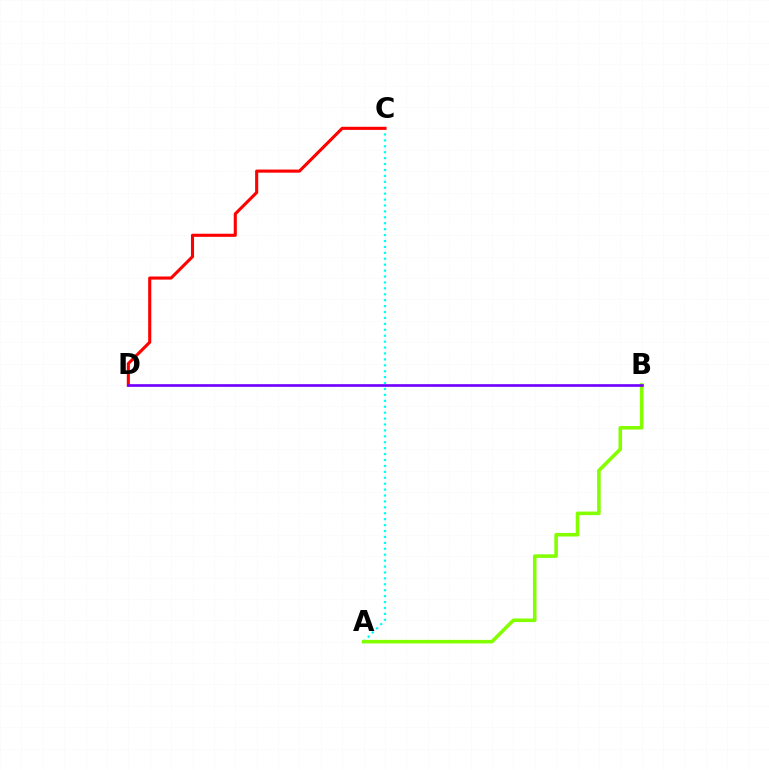{('A', 'C'): [{'color': '#00fff6', 'line_style': 'dotted', 'thickness': 1.61}], ('C', 'D'): [{'color': '#ff0000', 'line_style': 'solid', 'thickness': 2.23}], ('A', 'B'): [{'color': '#84ff00', 'line_style': 'solid', 'thickness': 2.57}], ('B', 'D'): [{'color': '#7200ff', 'line_style': 'solid', 'thickness': 1.93}]}